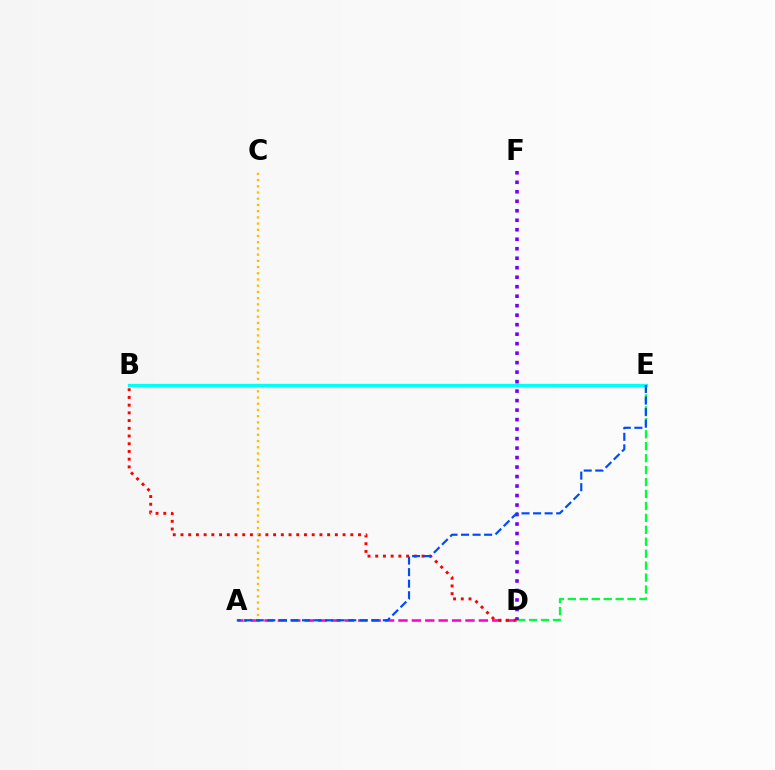{('A', 'D'): [{'color': '#ff00cf', 'line_style': 'dashed', 'thickness': 1.82}], ('B', 'D'): [{'color': '#ff0000', 'line_style': 'dotted', 'thickness': 2.1}], ('B', 'E'): [{'color': '#84ff00', 'line_style': 'solid', 'thickness': 1.61}, {'color': '#00fff6', 'line_style': 'solid', 'thickness': 2.27}], ('A', 'C'): [{'color': '#ffbd00', 'line_style': 'dotted', 'thickness': 1.69}], ('D', 'E'): [{'color': '#00ff39', 'line_style': 'dashed', 'thickness': 1.62}], ('D', 'F'): [{'color': '#7200ff', 'line_style': 'dotted', 'thickness': 2.58}], ('A', 'E'): [{'color': '#004bff', 'line_style': 'dashed', 'thickness': 1.57}]}